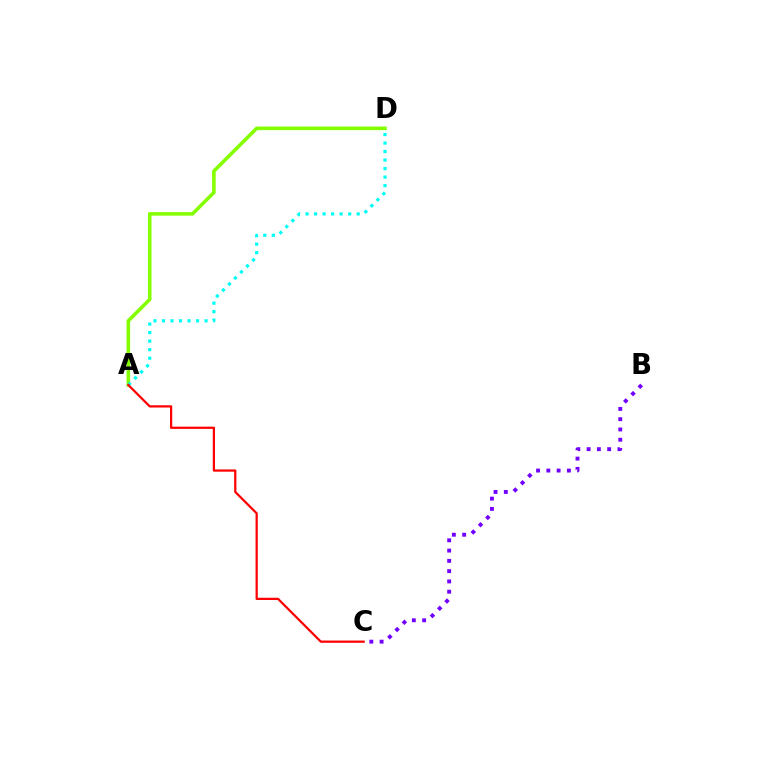{('B', 'C'): [{'color': '#7200ff', 'line_style': 'dotted', 'thickness': 2.79}], ('A', 'D'): [{'color': '#84ff00', 'line_style': 'solid', 'thickness': 2.57}, {'color': '#00fff6', 'line_style': 'dotted', 'thickness': 2.31}], ('A', 'C'): [{'color': '#ff0000', 'line_style': 'solid', 'thickness': 1.62}]}